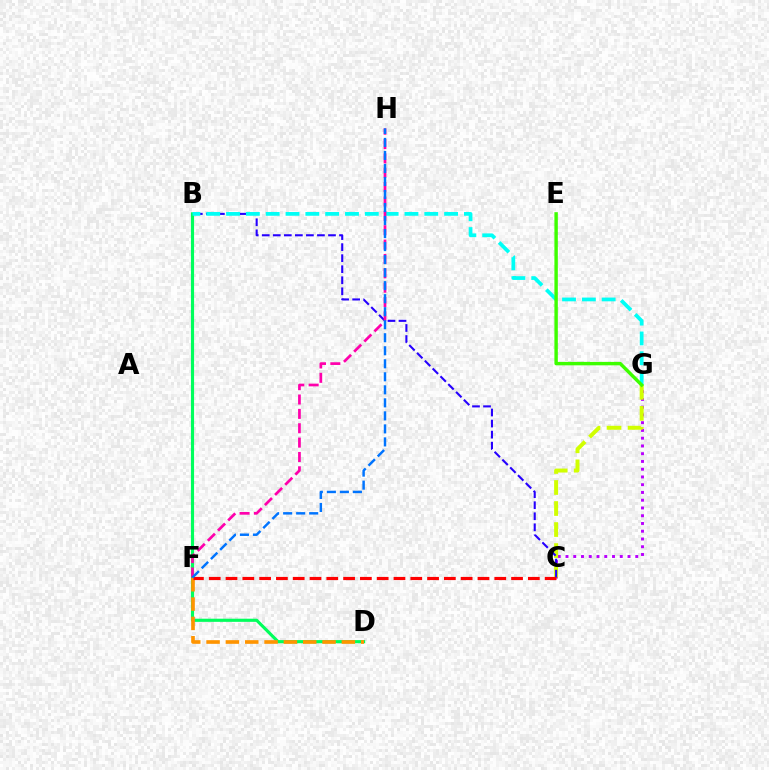{('B', 'D'): [{'color': '#00ff5c', 'line_style': 'solid', 'thickness': 2.26}], ('D', 'F'): [{'color': '#ff9400', 'line_style': 'dashed', 'thickness': 2.63}], ('C', 'G'): [{'color': '#b900ff', 'line_style': 'dotted', 'thickness': 2.11}, {'color': '#d1ff00', 'line_style': 'dashed', 'thickness': 2.86}], ('B', 'C'): [{'color': '#2500ff', 'line_style': 'dashed', 'thickness': 1.5}], ('C', 'F'): [{'color': '#ff0000', 'line_style': 'dashed', 'thickness': 2.28}], ('B', 'G'): [{'color': '#00fff6', 'line_style': 'dashed', 'thickness': 2.69}], ('F', 'H'): [{'color': '#ff00ac', 'line_style': 'dashed', 'thickness': 1.95}, {'color': '#0074ff', 'line_style': 'dashed', 'thickness': 1.77}], ('E', 'G'): [{'color': '#3dff00', 'line_style': 'solid', 'thickness': 2.46}]}